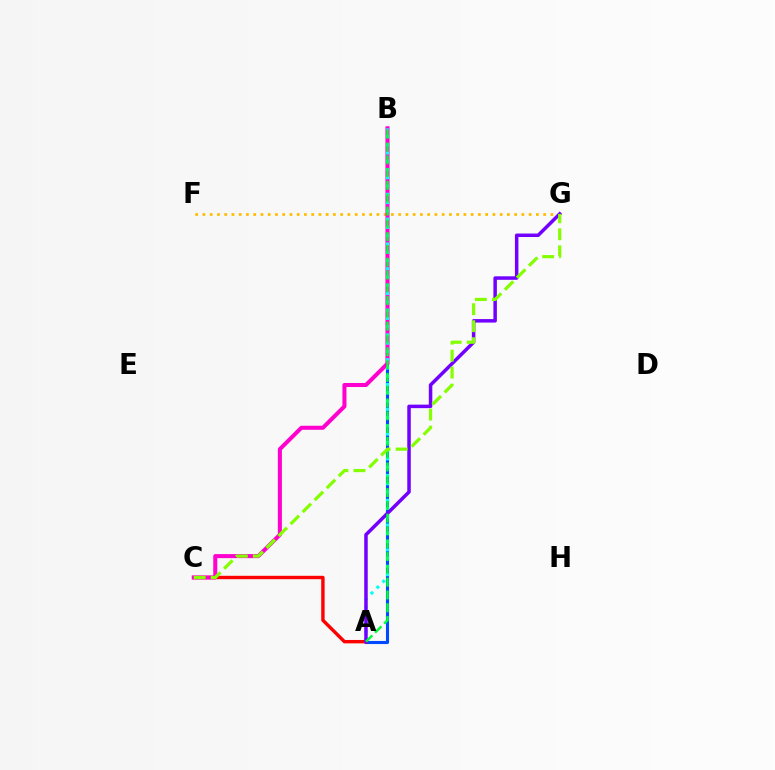{('A', 'B'): [{'color': '#004bff', 'line_style': 'solid', 'thickness': 2.23}, {'color': '#00fff6', 'line_style': 'dotted', 'thickness': 2.25}, {'color': '#00ff39', 'line_style': 'dashed', 'thickness': 1.74}], ('A', 'C'): [{'color': '#ff0000', 'line_style': 'solid', 'thickness': 2.44}], ('F', 'G'): [{'color': '#ffbd00', 'line_style': 'dotted', 'thickness': 1.97}], ('B', 'C'): [{'color': '#ff00cf', 'line_style': 'solid', 'thickness': 2.91}], ('A', 'G'): [{'color': '#7200ff', 'line_style': 'solid', 'thickness': 2.52}], ('C', 'G'): [{'color': '#84ff00', 'line_style': 'dashed', 'thickness': 2.31}]}